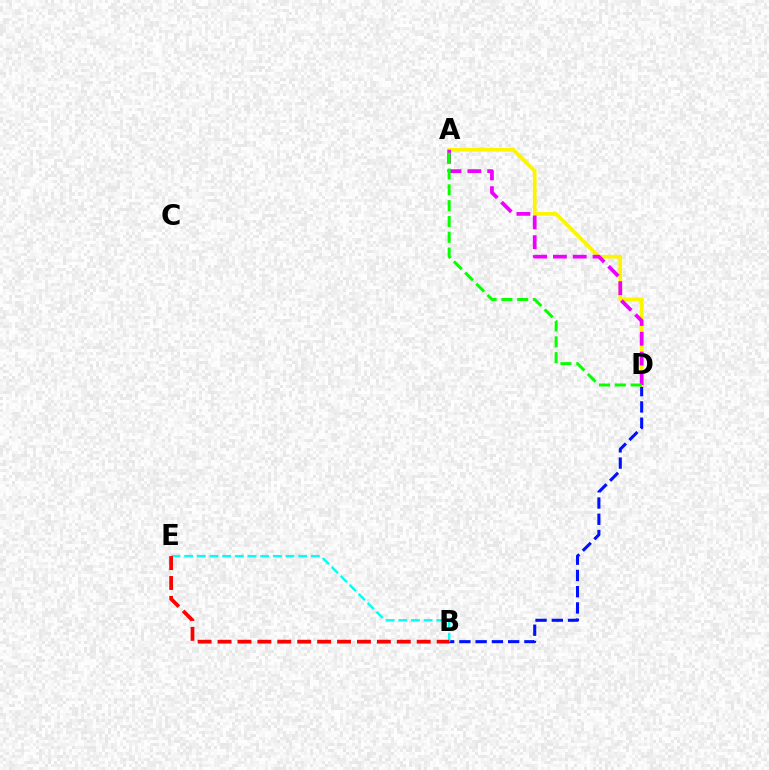{('B', 'D'): [{'color': '#0010ff', 'line_style': 'dashed', 'thickness': 2.21}], ('B', 'E'): [{'color': '#00fff6', 'line_style': 'dashed', 'thickness': 1.72}, {'color': '#ff0000', 'line_style': 'dashed', 'thickness': 2.71}], ('A', 'D'): [{'color': '#fcf500', 'line_style': 'solid', 'thickness': 2.67}, {'color': '#ee00ff', 'line_style': 'dashed', 'thickness': 2.69}, {'color': '#08ff00', 'line_style': 'dashed', 'thickness': 2.15}]}